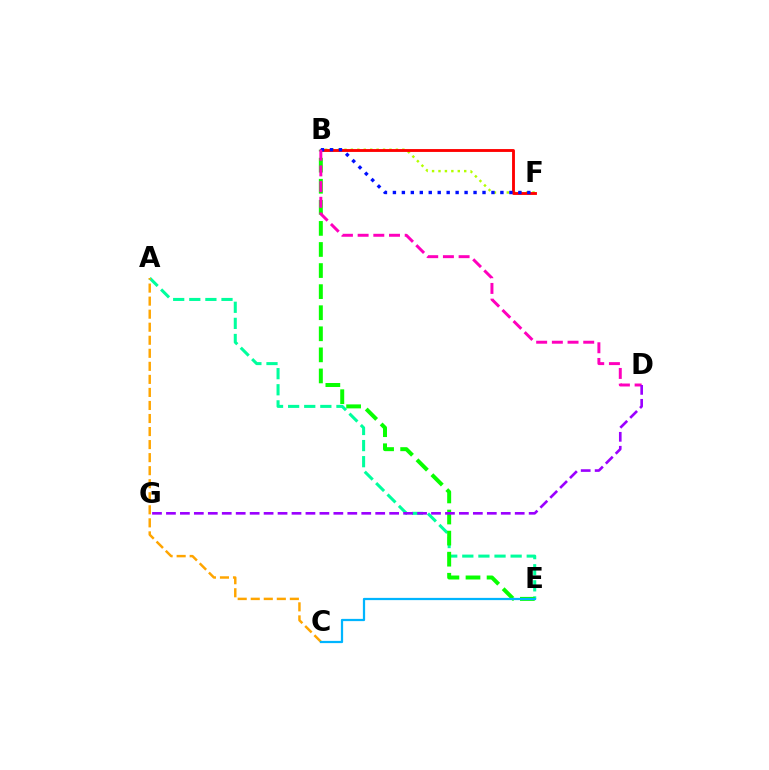{('A', 'E'): [{'color': '#00ff9d', 'line_style': 'dashed', 'thickness': 2.19}], ('A', 'C'): [{'color': '#ffa500', 'line_style': 'dashed', 'thickness': 1.77}], ('B', 'F'): [{'color': '#b3ff00', 'line_style': 'dotted', 'thickness': 1.75}, {'color': '#ff0000', 'line_style': 'solid', 'thickness': 2.06}, {'color': '#0010ff', 'line_style': 'dotted', 'thickness': 2.43}], ('B', 'E'): [{'color': '#08ff00', 'line_style': 'dashed', 'thickness': 2.86}], ('C', 'E'): [{'color': '#00b5ff', 'line_style': 'solid', 'thickness': 1.62}], ('B', 'D'): [{'color': '#ff00bd', 'line_style': 'dashed', 'thickness': 2.13}], ('D', 'G'): [{'color': '#9b00ff', 'line_style': 'dashed', 'thickness': 1.9}]}